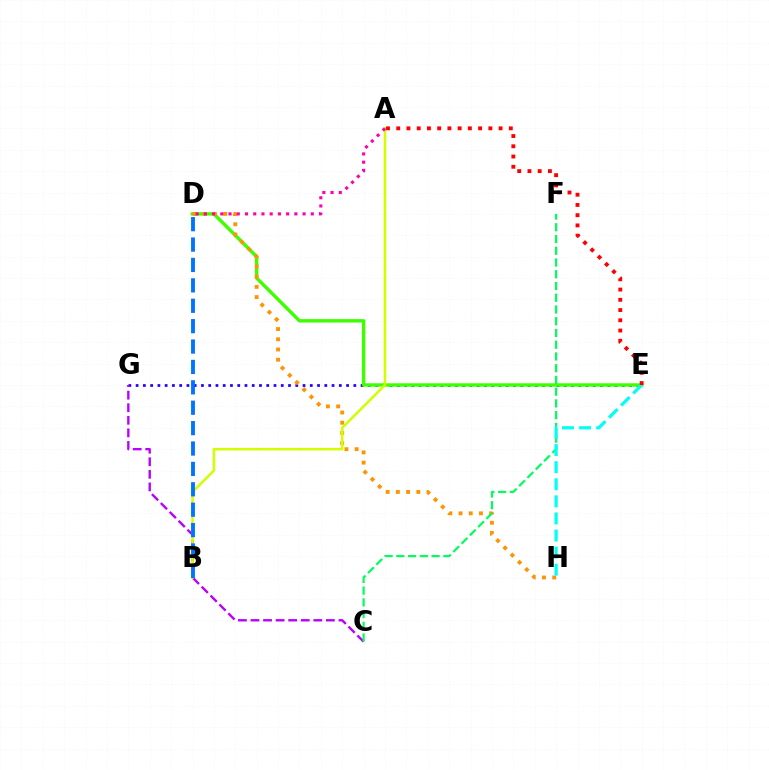{('E', 'G'): [{'color': '#2500ff', 'line_style': 'dotted', 'thickness': 1.97}], ('D', 'E'): [{'color': '#3dff00', 'line_style': 'solid', 'thickness': 2.45}], ('C', 'G'): [{'color': '#b900ff', 'line_style': 'dashed', 'thickness': 1.71}], ('D', 'H'): [{'color': '#ff9400', 'line_style': 'dotted', 'thickness': 2.77}], ('C', 'F'): [{'color': '#00ff5c', 'line_style': 'dashed', 'thickness': 1.6}], ('A', 'B'): [{'color': '#d1ff00', 'line_style': 'solid', 'thickness': 1.83}], ('A', 'D'): [{'color': '#ff00ac', 'line_style': 'dotted', 'thickness': 2.24}], ('B', 'D'): [{'color': '#0074ff', 'line_style': 'dashed', 'thickness': 2.77}], ('E', 'H'): [{'color': '#00fff6', 'line_style': 'dashed', 'thickness': 2.32}], ('A', 'E'): [{'color': '#ff0000', 'line_style': 'dotted', 'thickness': 2.78}]}